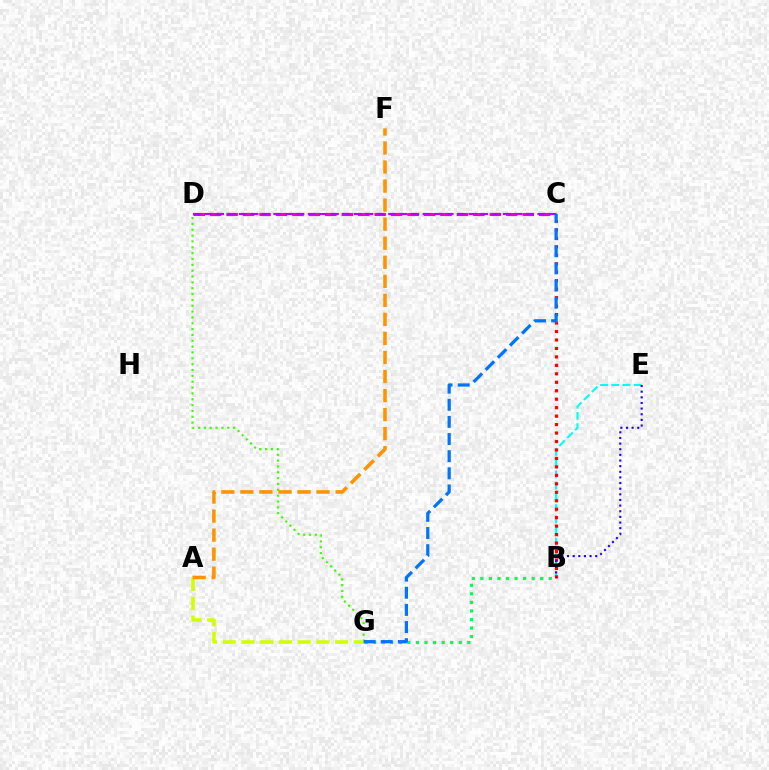{('B', 'E'): [{'color': '#00fff6', 'line_style': 'dashed', 'thickness': 1.52}, {'color': '#2500ff', 'line_style': 'dotted', 'thickness': 1.53}], ('C', 'D'): [{'color': '#ff00ac', 'line_style': 'dashed', 'thickness': 2.23}, {'color': '#b900ff', 'line_style': 'dashed', 'thickness': 1.56}], ('B', 'G'): [{'color': '#00ff5c', 'line_style': 'dotted', 'thickness': 2.33}], ('B', 'C'): [{'color': '#ff0000', 'line_style': 'dotted', 'thickness': 2.3}], ('D', 'G'): [{'color': '#3dff00', 'line_style': 'dotted', 'thickness': 1.59}], ('A', 'G'): [{'color': '#d1ff00', 'line_style': 'dashed', 'thickness': 2.55}], ('C', 'G'): [{'color': '#0074ff', 'line_style': 'dashed', 'thickness': 2.33}], ('A', 'F'): [{'color': '#ff9400', 'line_style': 'dashed', 'thickness': 2.59}]}